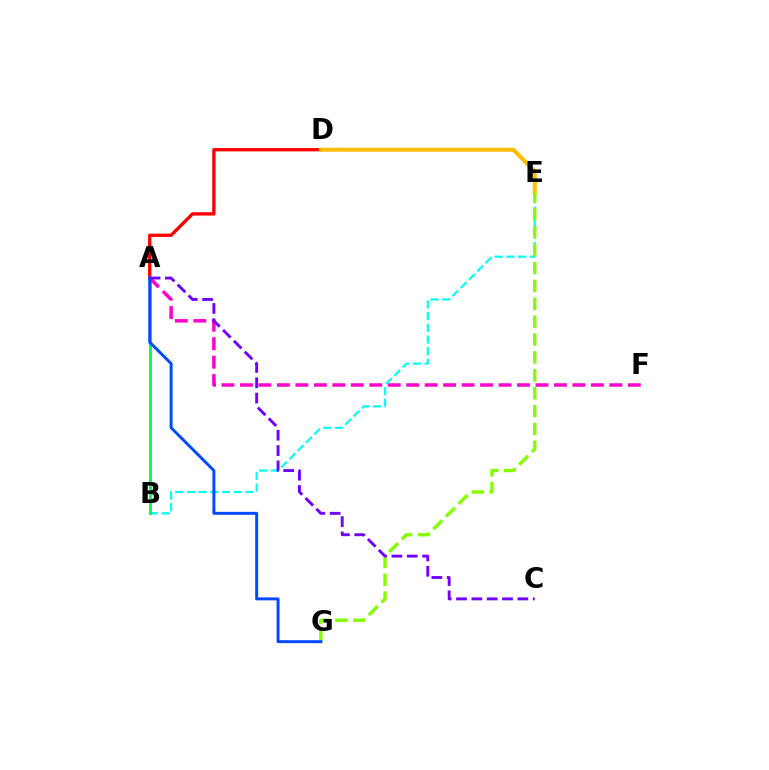{('A', 'D'): [{'color': '#ff0000', 'line_style': 'solid', 'thickness': 2.39}], ('B', 'E'): [{'color': '#00fff6', 'line_style': 'dashed', 'thickness': 1.59}], ('A', 'B'): [{'color': '#00ff39', 'line_style': 'solid', 'thickness': 2.04}], ('D', 'E'): [{'color': '#ffbd00', 'line_style': 'solid', 'thickness': 2.93}], ('E', 'G'): [{'color': '#84ff00', 'line_style': 'dashed', 'thickness': 2.43}], ('A', 'F'): [{'color': '#ff00cf', 'line_style': 'dashed', 'thickness': 2.51}], ('A', 'C'): [{'color': '#7200ff', 'line_style': 'dashed', 'thickness': 2.08}], ('A', 'G'): [{'color': '#004bff', 'line_style': 'solid', 'thickness': 2.13}]}